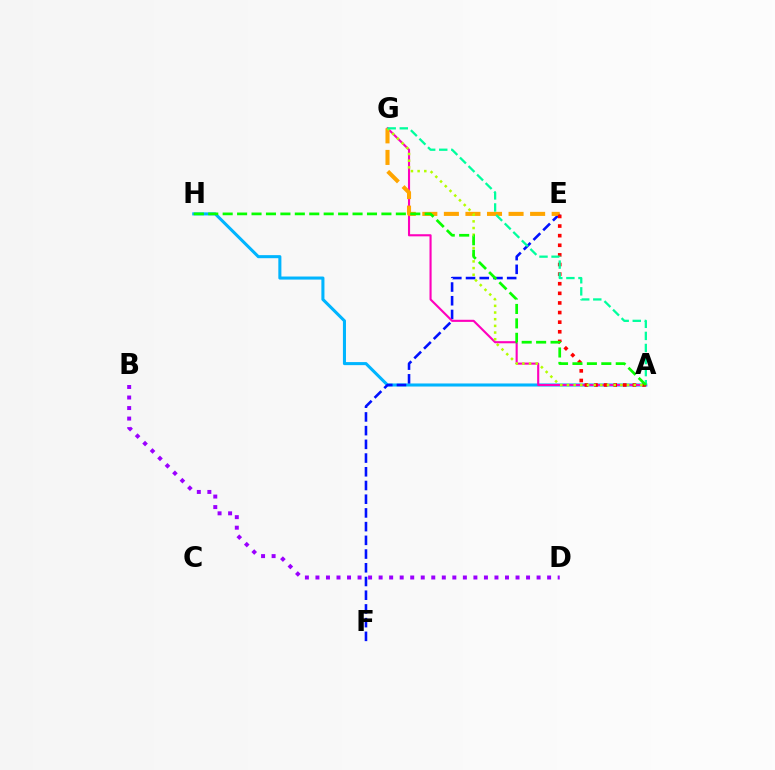{('A', 'H'): [{'color': '#00b5ff', 'line_style': 'solid', 'thickness': 2.2}, {'color': '#08ff00', 'line_style': 'dashed', 'thickness': 1.96}], ('E', 'F'): [{'color': '#0010ff', 'line_style': 'dashed', 'thickness': 1.86}], ('A', 'G'): [{'color': '#ff00bd', 'line_style': 'solid', 'thickness': 1.53}, {'color': '#b3ff00', 'line_style': 'dotted', 'thickness': 1.81}, {'color': '#00ff9d', 'line_style': 'dashed', 'thickness': 1.64}], ('E', 'G'): [{'color': '#ffa500', 'line_style': 'dashed', 'thickness': 2.93}], ('A', 'E'): [{'color': '#ff0000', 'line_style': 'dotted', 'thickness': 2.61}], ('B', 'D'): [{'color': '#9b00ff', 'line_style': 'dotted', 'thickness': 2.86}]}